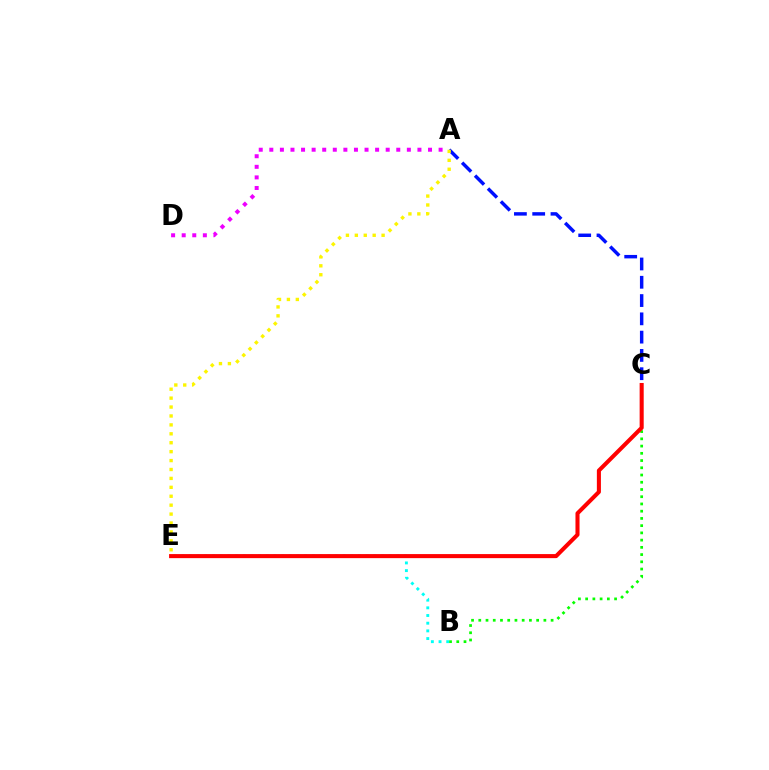{('A', 'C'): [{'color': '#0010ff', 'line_style': 'dashed', 'thickness': 2.48}], ('B', 'E'): [{'color': '#00fff6', 'line_style': 'dotted', 'thickness': 2.09}], ('B', 'C'): [{'color': '#08ff00', 'line_style': 'dotted', 'thickness': 1.97}], ('A', 'D'): [{'color': '#ee00ff', 'line_style': 'dotted', 'thickness': 2.87}], ('C', 'E'): [{'color': '#ff0000', 'line_style': 'solid', 'thickness': 2.92}], ('A', 'E'): [{'color': '#fcf500', 'line_style': 'dotted', 'thickness': 2.42}]}